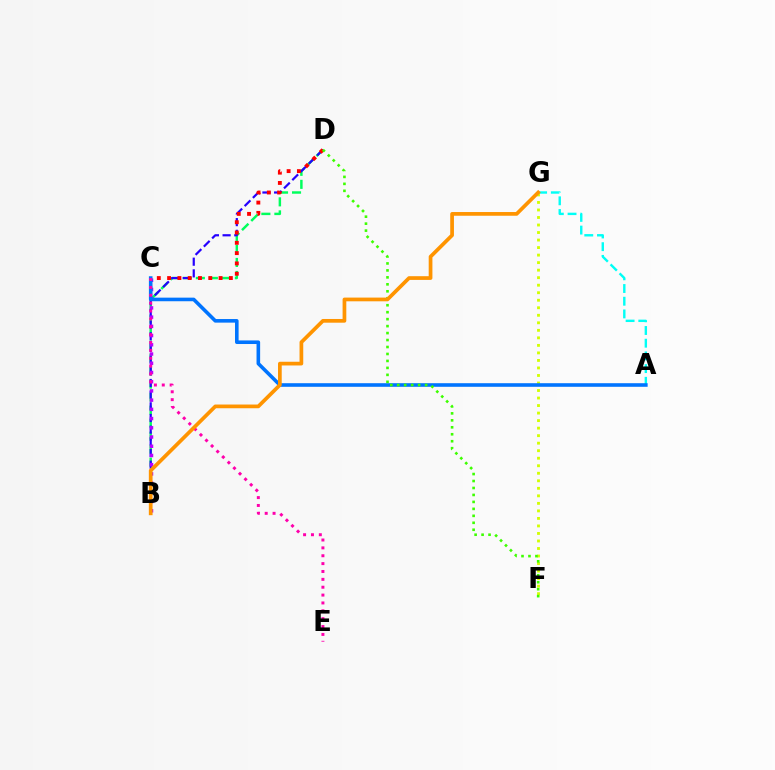{('B', 'D'): [{'color': '#00ff5c', 'line_style': 'dashed', 'thickness': 1.77}, {'color': '#2500ff', 'line_style': 'dashed', 'thickness': 1.59}], ('F', 'G'): [{'color': '#d1ff00', 'line_style': 'dotted', 'thickness': 2.04}], ('C', 'D'): [{'color': '#ff0000', 'line_style': 'dotted', 'thickness': 2.8}], ('B', 'C'): [{'color': '#b900ff', 'line_style': 'dotted', 'thickness': 2.51}], ('A', 'G'): [{'color': '#00fff6', 'line_style': 'dashed', 'thickness': 1.73}], ('A', 'C'): [{'color': '#0074ff', 'line_style': 'solid', 'thickness': 2.59}], ('C', 'E'): [{'color': '#ff00ac', 'line_style': 'dotted', 'thickness': 2.14}], ('D', 'F'): [{'color': '#3dff00', 'line_style': 'dotted', 'thickness': 1.89}], ('B', 'G'): [{'color': '#ff9400', 'line_style': 'solid', 'thickness': 2.68}]}